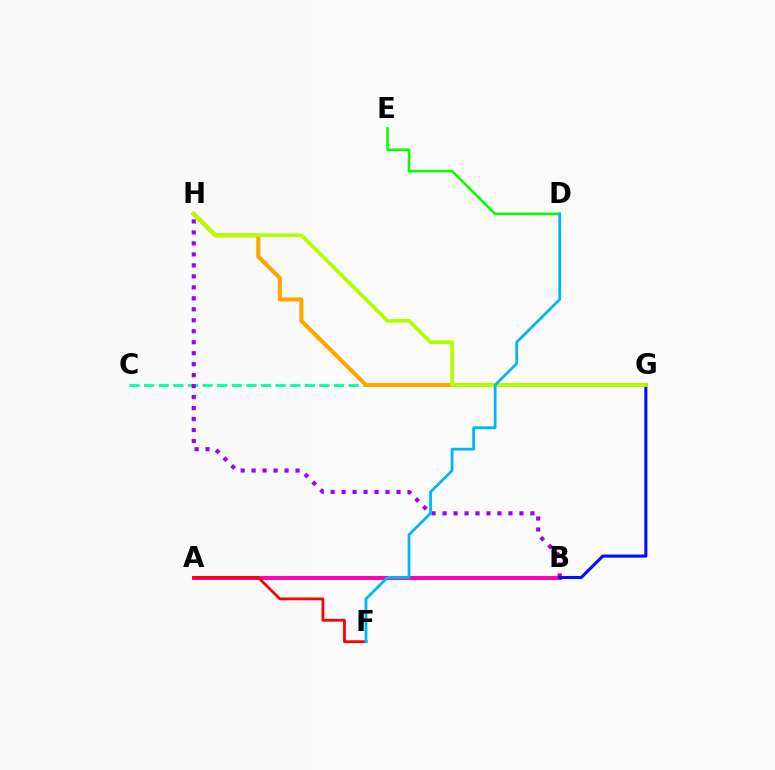{('A', 'B'): [{'color': '#ff00bd', 'line_style': 'solid', 'thickness': 2.85}], ('C', 'G'): [{'color': '#00ff9d', 'line_style': 'dashed', 'thickness': 1.98}], ('B', 'H'): [{'color': '#9b00ff', 'line_style': 'dotted', 'thickness': 2.98}], ('D', 'E'): [{'color': '#08ff00', 'line_style': 'solid', 'thickness': 1.84}], ('A', 'F'): [{'color': '#ff0000', 'line_style': 'solid', 'thickness': 1.99}], ('G', 'H'): [{'color': '#ffa500', 'line_style': 'solid', 'thickness': 2.94}, {'color': '#b3ff00', 'line_style': 'solid', 'thickness': 2.71}], ('B', 'G'): [{'color': '#0010ff', 'line_style': 'solid', 'thickness': 2.21}], ('D', 'F'): [{'color': '#00b5ff', 'line_style': 'solid', 'thickness': 1.99}]}